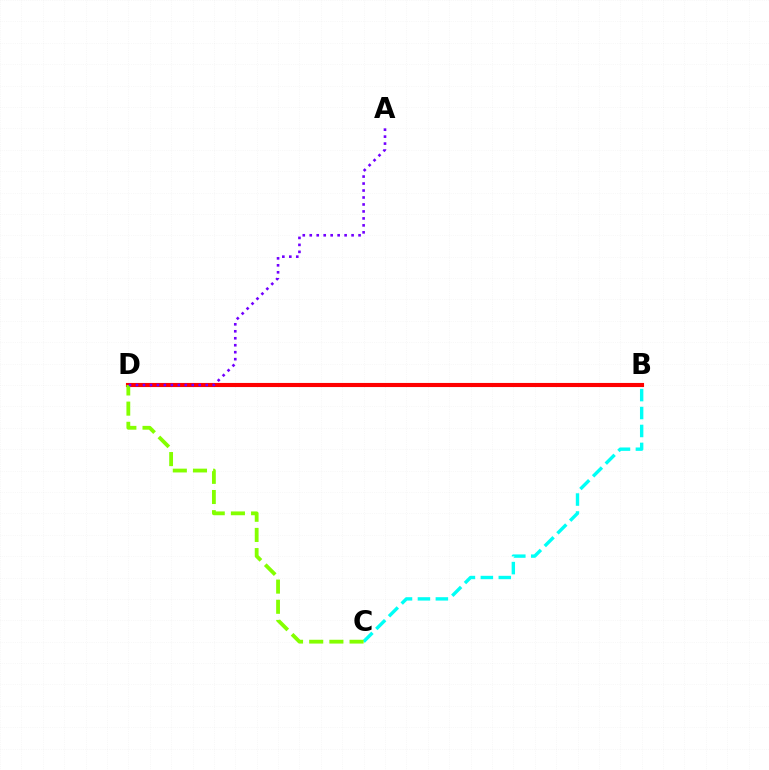{('B', 'D'): [{'color': '#ff0000', 'line_style': 'solid', 'thickness': 2.96}], ('B', 'C'): [{'color': '#00fff6', 'line_style': 'dashed', 'thickness': 2.44}], ('C', 'D'): [{'color': '#84ff00', 'line_style': 'dashed', 'thickness': 2.74}], ('A', 'D'): [{'color': '#7200ff', 'line_style': 'dotted', 'thickness': 1.89}]}